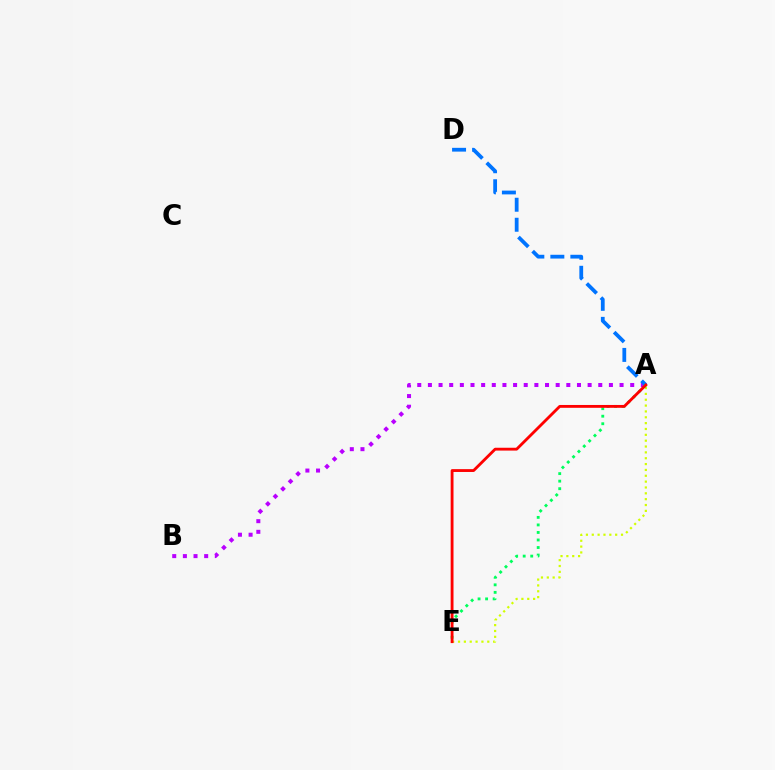{('A', 'B'): [{'color': '#b900ff', 'line_style': 'dotted', 'thickness': 2.89}], ('A', 'E'): [{'color': '#d1ff00', 'line_style': 'dotted', 'thickness': 1.59}, {'color': '#00ff5c', 'line_style': 'dotted', 'thickness': 2.05}, {'color': '#ff0000', 'line_style': 'solid', 'thickness': 2.04}], ('A', 'D'): [{'color': '#0074ff', 'line_style': 'dashed', 'thickness': 2.72}]}